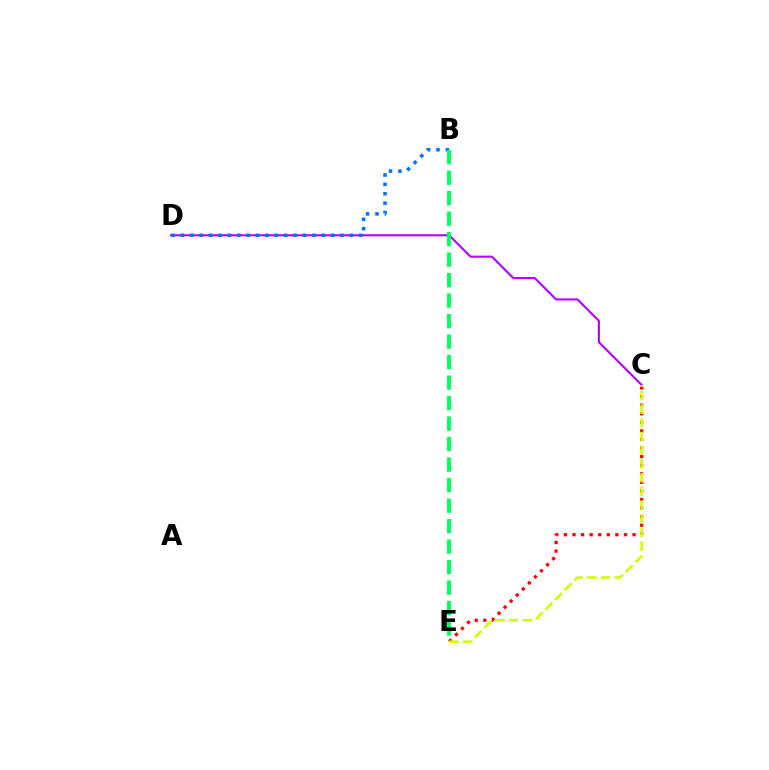{('C', 'D'): [{'color': '#b900ff', 'line_style': 'solid', 'thickness': 1.52}], ('C', 'E'): [{'color': '#ff0000', 'line_style': 'dotted', 'thickness': 2.33}, {'color': '#d1ff00', 'line_style': 'dashed', 'thickness': 1.86}], ('B', 'D'): [{'color': '#0074ff', 'line_style': 'dotted', 'thickness': 2.55}], ('B', 'E'): [{'color': '#00ff5c', 'line_style': 'dashed', 'thickness': 2.78}]}